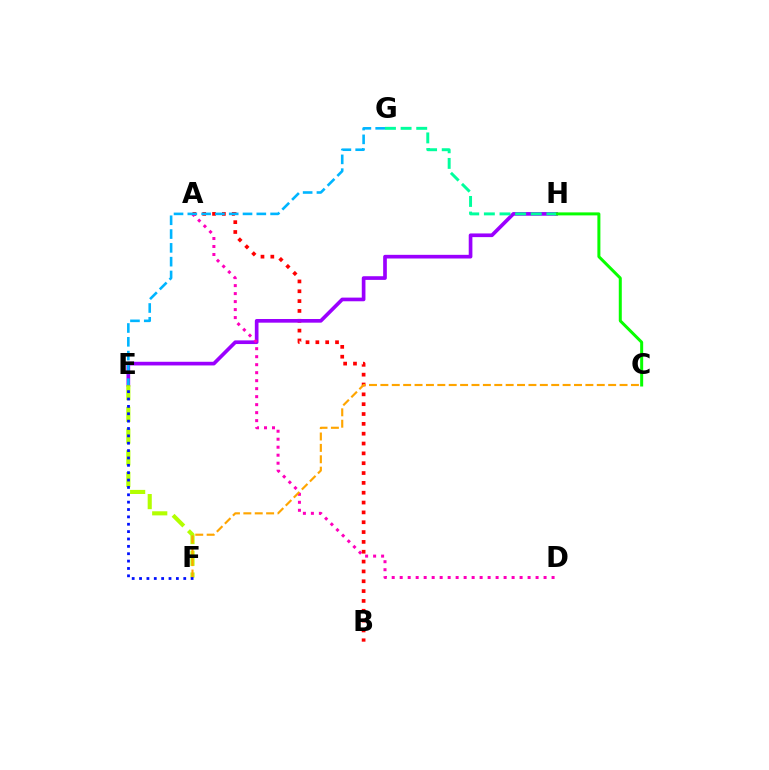{('A', 'B'): [{'color': '#ff0000', 'line_style': 'dotted', 'thickness': 2.67}], ('E', 'H'): [{'color': '#9b00ff', 'line_style': 'solid', 'thickness': 2.64}], ('E', 'F'): [{'color': '#b3ff00', 'line_style': 'dashed', 'thickness': 2.95}, {'color': '#0010ff', 'line_style': 'dotted', 'thickness': 2.0}], ('A', 'D'): [{'color': '#ff00bd', 'line_style': 'dotted', 'thickness': 2.17}], ('E', 'G'): [{'color': '#00b5ff', 'line_style': 'dashed', 'thickness': 1.87}], ('C', 'F'): [{'color': '#ffa500', 'line_style': 'dashed', 'thickness': 1.55}], ('C', 'H'): [{'color': '#08ff00', 'line_style': 'solid', 'thickness': 2.16}], ('G', 'H'): [{'color': '#00ff9d', 'line_style': 'dashed', 'thickness': 2.12}]}